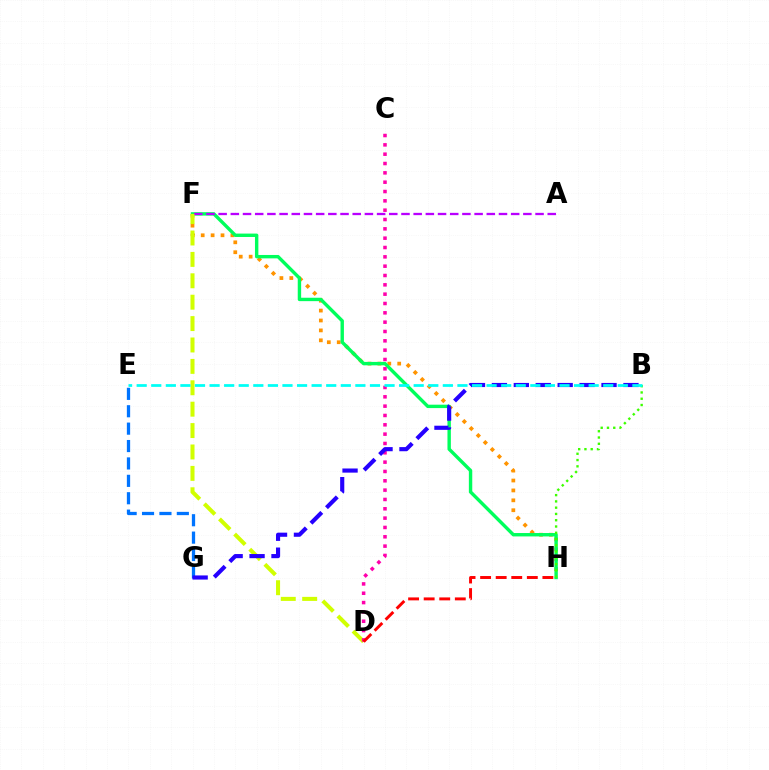{('F', 'H'): [{'color': '#ff9400', 'line_style': 'dotted', 'thickness': 2.69}, {'color': '#00ff5c', 'line_style': 'solid', 'thickness': 2.45}], ('A', 'F'): [{'color': '#b900ff', 'line_style': 'dashed', 'thickness': 1.66}], ('B', 'H'): [{'color': '#3dff00', 'line_style': 'dotted', 'thickness': 1.71}], ('D', 'F'): [{'color': '#d1ff00', 'line_style': 'dashed', 'thickness': 2.91}], ('C', 'D'): [{'color': '#ff00ac', 'line_style': 'dotted', 'thickness': 2.54}], ('E', 'G'): [{'color': '#0074ff', 'line_style': 'dashed', 'thickness': 2.36}], ('B', 'G'): [{'color': '#2500ff', 'line_style': 'dashed', 'thickness': 2.98}], ('D', 'H'): [{'color': '#ff0000', 'line_style': 'dashed', 'thickness': 2.11}], ('B', 'E'): [{'color': '#00fff6', 'line_style': 'dashed', 'thickness': 1.98}]}